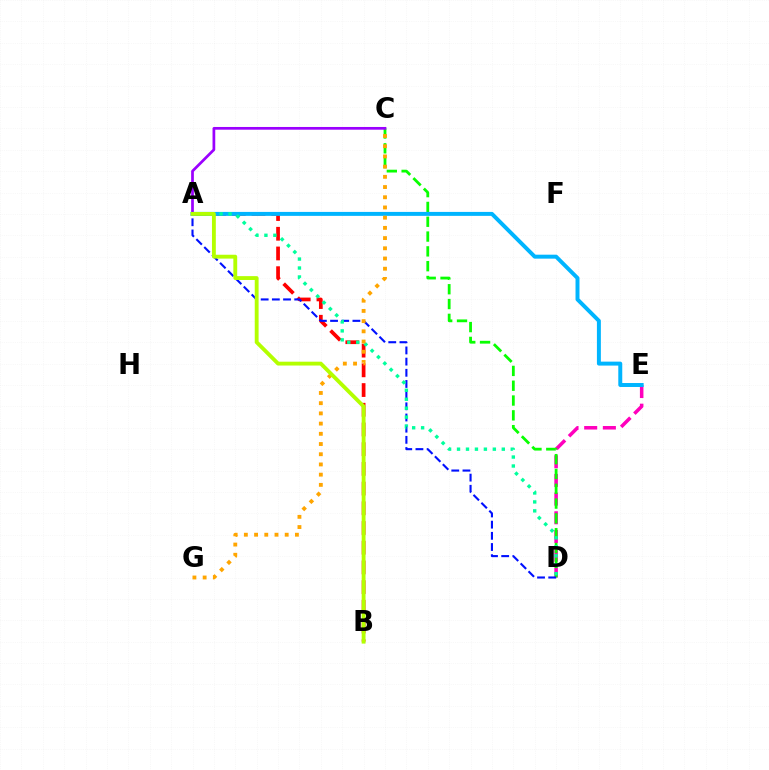{('D', 'E'): [{'color': '#ff00bd', 'line_style': 'dashed', 'thickness': 2.54}], ('C', 'D'): [{'color': '#08ff00', 'line_style': 'dashed', 'thickness': 2.01}], ('A', 'B'): [{'color': '#ff0000', 'line_style': 'dashed', 'thickness': 2.68}, {'color': '#b3ff00', 'line_style': 'solid', 'thickness': 2.77}], ('A', 'C'): [{'color': '#9b00ff', 'line_style': 'solid', 'thickness': 1.96}], ('A', 'E'): [{'color': '#00b5ff', 'line_style': 'solid', 'thickness': 2.85}], ('A', 'D'): [{'color': '#0010ff', 'line_style': 'dashed', 'thickness': 1.52}, {'color': '#00ff9d', 'line_style': 'dotted', 'thickness': 2.43}], ('C', 'G'): [{'color': '#ffa500', 'line_style': 'dotted', 'thickness': 2.77}]}